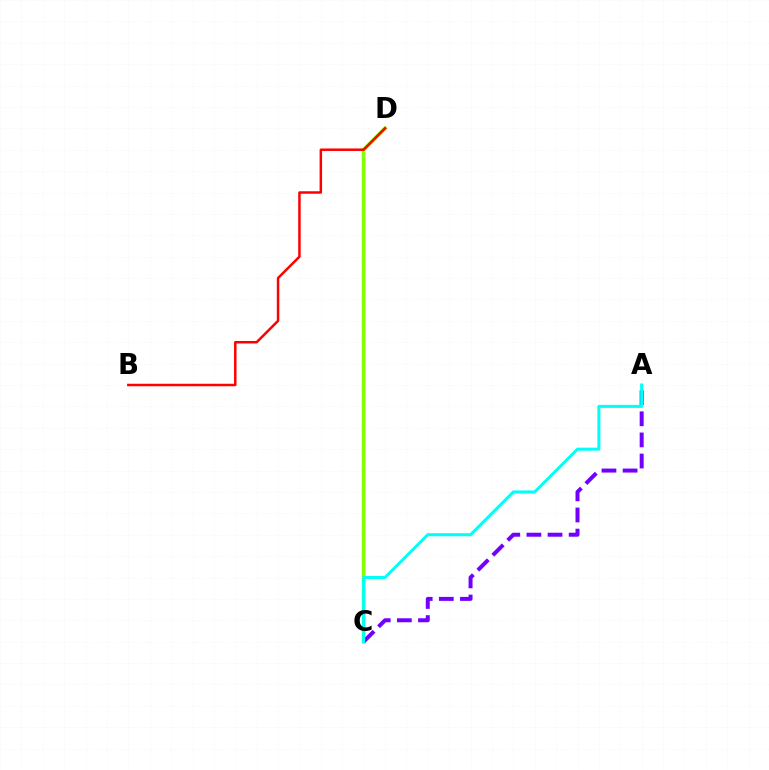{('C', 'D'): [{'color': '#84ff00', 'line_style': 'solid', 'thickness': 2.64}], ('A', 'C'): [{'color': '#7200ff', 'line_style': 'dashed', 'thickness': 2.87}, {'color': '#00fff6', 'line_style': 'solid', 'thickness': 2.18}], ('B', 'D'): [{'color': '#ff0000', 'line_style': 'solid', 'thickness': 1.79}]}